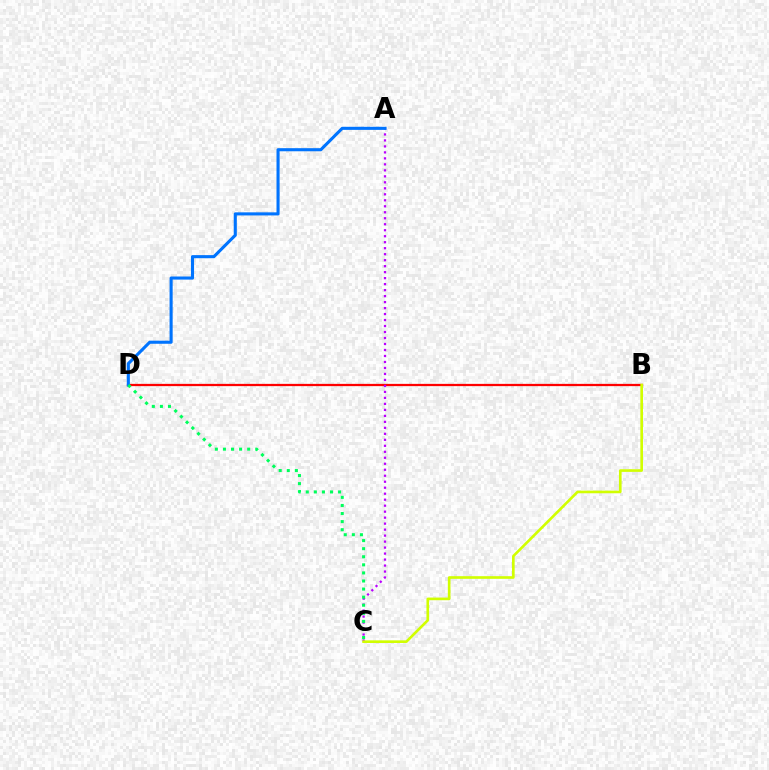{('B', 'D'): [{'color': '#ff0000', 'line_style': 'solid', 'thickness': 1.63}], ('A', 'C'): [{'color': '#b900ff', 'line_style': 'dotted', 'thickness': 1.63}], ('B', 'C'): [{'color': '#d1ff00', 'line_style': 'solid', 'thickness': 1.9}], ('A', 'D'): [{'color': '#0074ff', 'line_style': 'solid', 'thickness': 2.23}], ('C', 'D'): [{'color': '#00ff5c', 'line_style': 'dotted', 'thickness': 2.19}]}